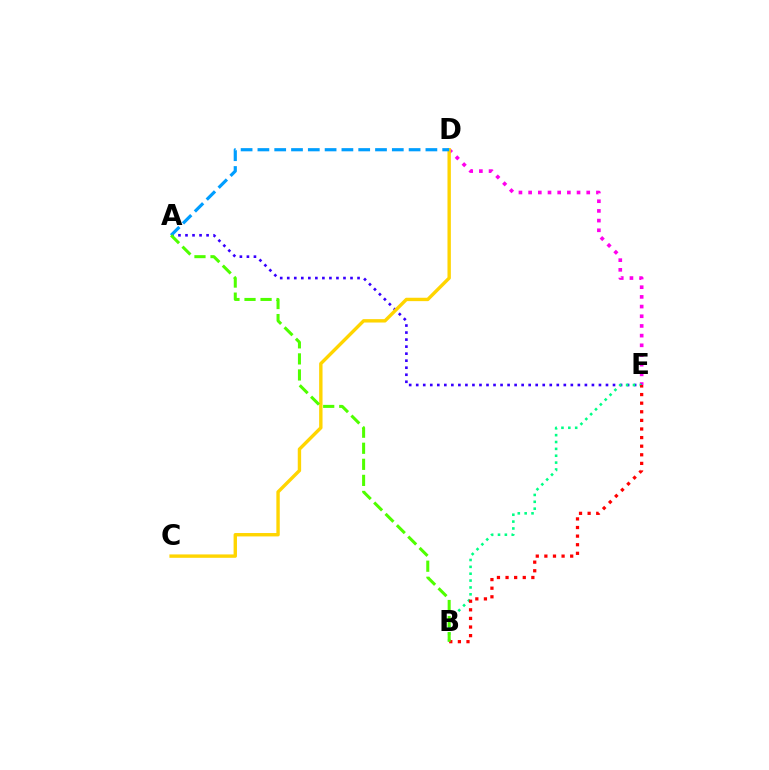{('D', 'E'): [{'color': '#ff00ed', 'line_style': 'dotted', 'thickness': 2.63}], ('A', 'E'): [{'color': '#3700ff', 'line_style': 'dotted', 'thickness': 1.91}], ('C', 'D'): [{'color': '#ffd500', 'line_style': 'solid', 'thickness': 2.44}], ('B', 'E'): [{'color': '#00ff86', 'line_style': 'dotted', 'thickness': 1.87}, {'color': '#ff0000', 'line_style': 'dotted', 'thickness': 2.34}], ('A', 'D'): [{'color': '#009eff', 'line_style': 'dashed', 'thickness': 2.28}], ('A', 'B'): [{'color': '#4fff00', 'line_style': 'dashed', 'thickness': 2.18}]}